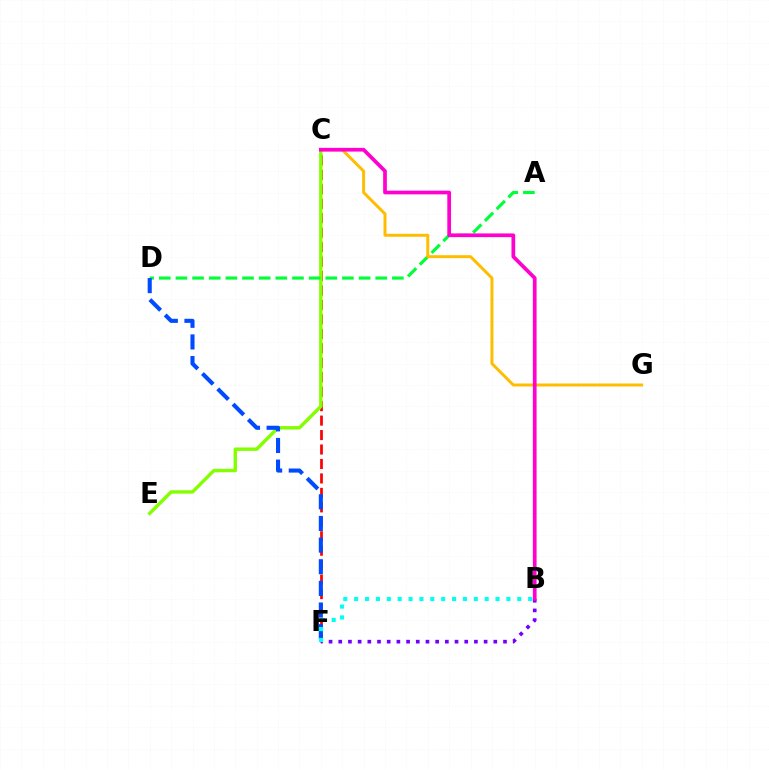{('C', 'F'): [{'color': '#ff0000', 'line_style': 'dashed', 'thickness': 1.96}], ('C', 'E'): [{'color': '#84ff00', 'line_style': 'solid', 'thickness': 2.46}], ('A', 'D'): [{'color': '#00ff39', 'line_style': 'dashed', 'thickness': 2.26}], ('C', 'G'): [{'color': '#ffbd00', 'line_style': 'solid', 'thickness': 2.14}], ('B', 'F'): [{'color': '#7200ff', 'line_style': 'dotted', 'thickness': 2.63}, {'color': '#00fff6', 'line_style': 'dotted', 'thickness': 2.95}], ('D', 'F'): [{'color': '#004bff', 'line_style': 'dashed', 'thickness': 2.94}], ('B', 'C'): [{'color': '#ff00cf', 'line_style': 'solid', 'thickness': 2.67}]}